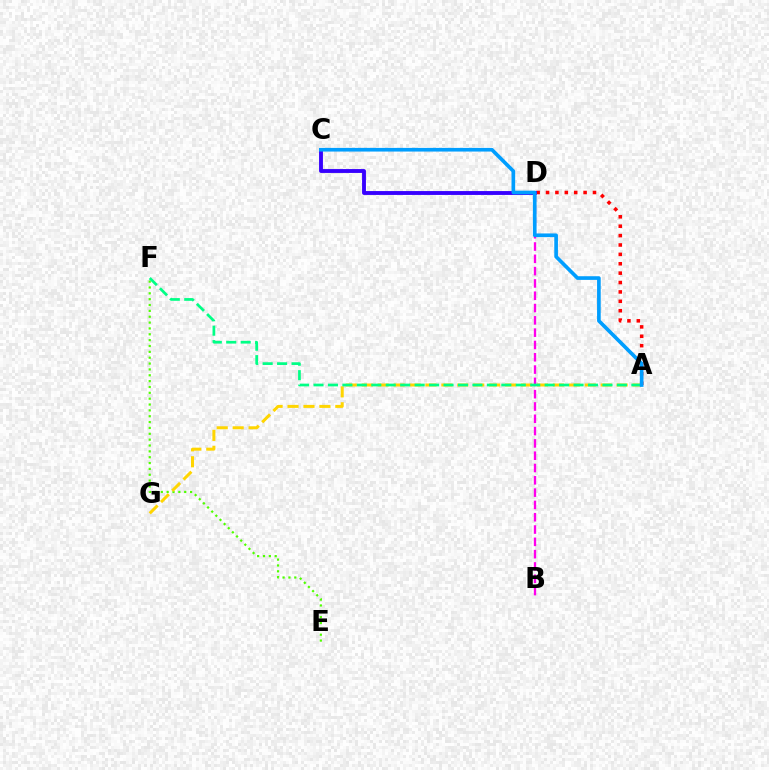{('A', 'D'): [{'color': '#ff0000', 'line_style': 'dotted', 'thickness': 2.55}], ('C', 'D'): [{'color': '#3700ff', 'line_style': 'solid', 'thickness': 2.79}], ('B', 'D'): [{'color': '#ff00ed', 'line_style': 'dashed', 'thickness': 1.67}], ('E', 'F'): [{'color': '#4fff00', 'line_style': 'dotted', 'thickness': 1.59}], ('A', 'G'): [{'color': '#ffd500', 'line_style': 'dashed', 'thickness': 2.16}], ('A', 'F'): [{'color': '#00ff86', 'line_style': 'dashed', 'thickness': 1.96}], ('A', 'C'): [{'color': '#009eff', 'line_style': 'solid', 'thickness': 2.64}]}